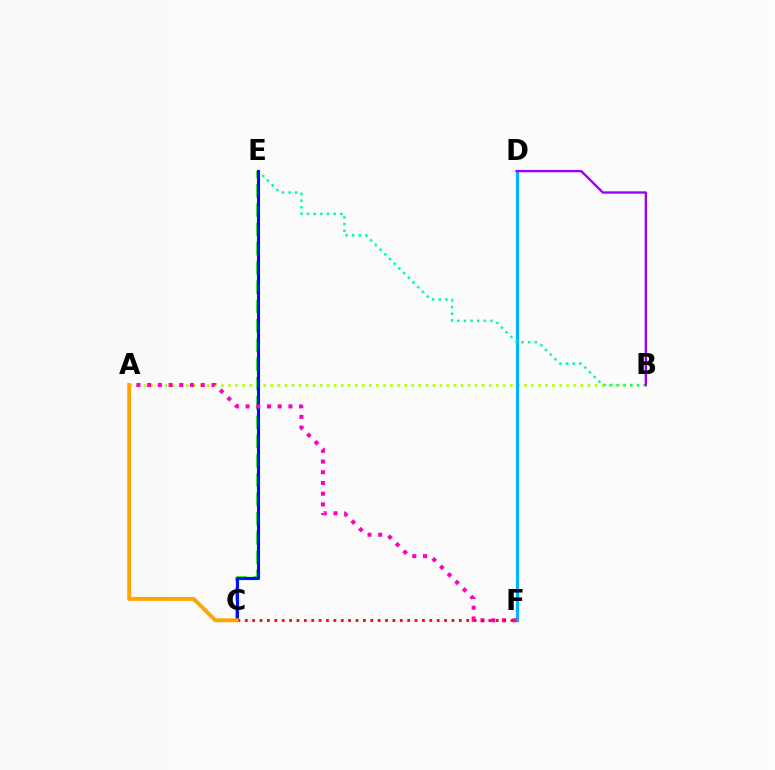{('A', 'B'): [{'color': '#b3ff00', 'line_style': 'dotted', 'thickness': 1.91}], ('D', 'F'): [{'color': '#00b5ff', 'line_style': 'solid', 'thickness': 2.29}], ('C', 'E'): [{'color': '#08ff00', 'line_style': 'dashed', 'thickness': 2.62}, {'color': '#0010ff', 'line_style': 'solid', 'thickness': 2.23}], ('B', 'E'): [{'color': '#00ff9d', 'line_style': 'dotted', 'thickness': 1.81}], ('B', 'D'): [{'color': '#9b00ff', 'line_style': 'solid', 'thickness': 1.7}], ('A', 'F'): [{'color': '#ff00bd', 'line_style': 'dotted', 'thickness': 2.91}], ('C', 'F'): [{'color': '#ff0000', 'line_style': 'dotted', 'thickness': 2.01}], ('A', 'C'): [{'color': '#ffa500', 'line_style': 'solid', 'thickness': 2.83}]}